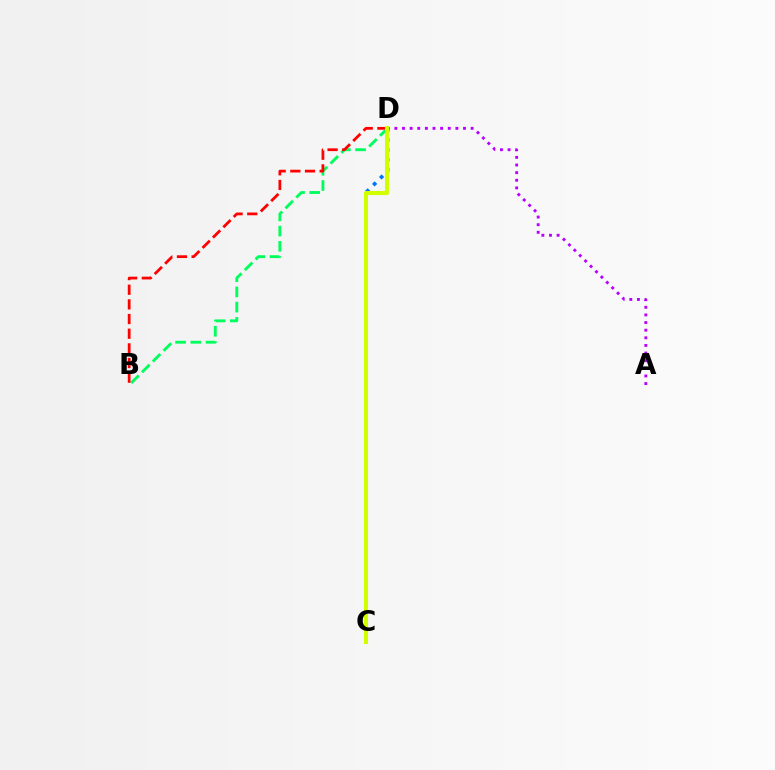{('A', 'D'): [{'color': '#b900ff', 'line_style': 'dotted', 'thickness': 2.07}], ('C', 'D'): [{'color': '#0074ff', 'line_style': 'dotted', 'thickness': 2.68}, {'color': '#d1ff00', 'line_style': 'solid', 'thickness': 2.95}], ('B', 'D'): [{'color': '#00ff5c', 'line_style': 'dashed', 'thickness': 2.07}, {'color': '#ff0000', 'line_style': 'dashed', 'thickness': 1.99}]}